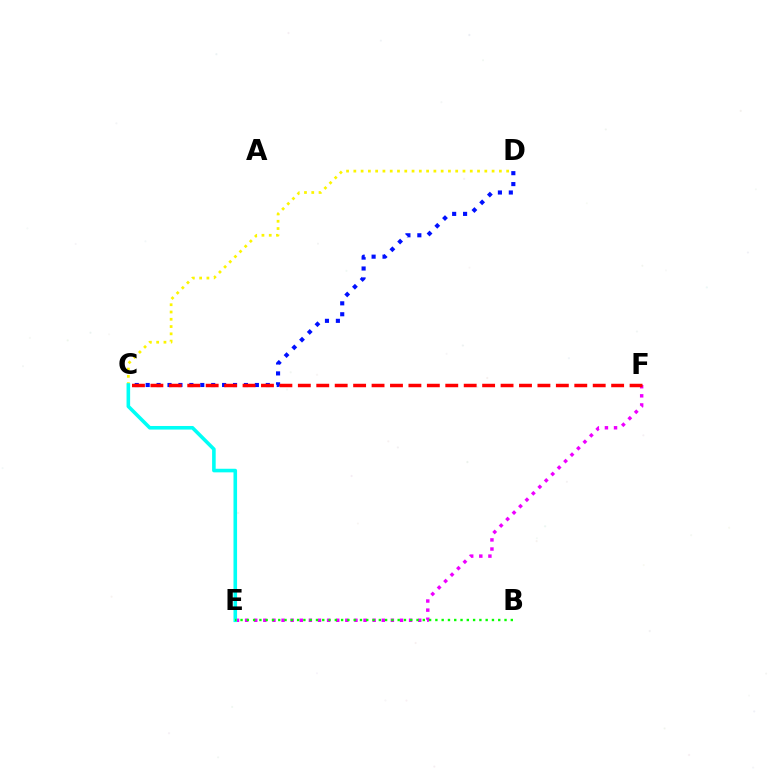{('C', 'D'): [{'color': '#0010ff', 'line_style': 'dotted', 'thickness': 2.97}, {'color': '#fcf500', 'line_style': 'dotted', 'thickness': 1.98}], ('E', 'F'): [{'color': '#ee00ff', 'line_style': 'dotted', 'thickness': 2.48}], ('C', 'F'): [{'color': '#ff0000', 'line_style': 'dashed', 'thickness': 2.5}], ('C', 'E'): [{'color': '#00fff6', 'line_style': 'solid', 'thickness': 2.58}], ('B', 'E'): [{'color': '#08ff00', 'line_style': 'dotted', 'thickness': 1.71}]}